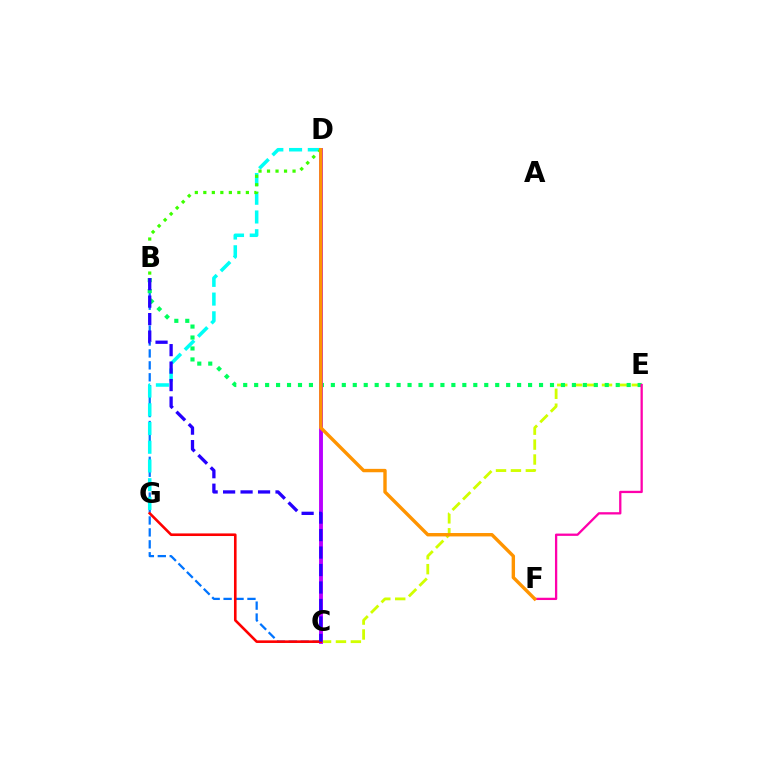{('C', 'E'): [{'color': '#d1ff00', 'line_style': 'dashed', 'thickness': 2.03}], ('B', 'C'): [{'color': '#0074ff', 'line_style': 'dashed', 'thickness': 1.62}, {'color': '#2500ff', 'line_style': 'dashed', 'thickness': 2.37}], ('D', 'G'): [{'color': '#00fff6', 'line_style': 'dashed', 'thickness': 2.54}], ('B', 'E'): [{'color': '#00ff5c', 'line_style': 'dotted', 'thickness': 2.98}], ('C', 'D'): [{'color': '#b900ff', 'line_style': 'solid', 'thickness': 2.79}], ('E', 'F'): [{'color': '#ff00ac', 'line_style': 'solid', 'thickness': 1.65}], ('B', 'D'): [{'color': '#3dff00', 'line_style': 'dotted', 'thickness': 2.31}], ('D', 'F'): [{'color': '#ff9400', 'line_style': 'solid', 'thickness': 2.45}], ('C', 'G'): [{'color': '#ff0000', 'line_style': 'solid', 'thickness': 1.88}]}